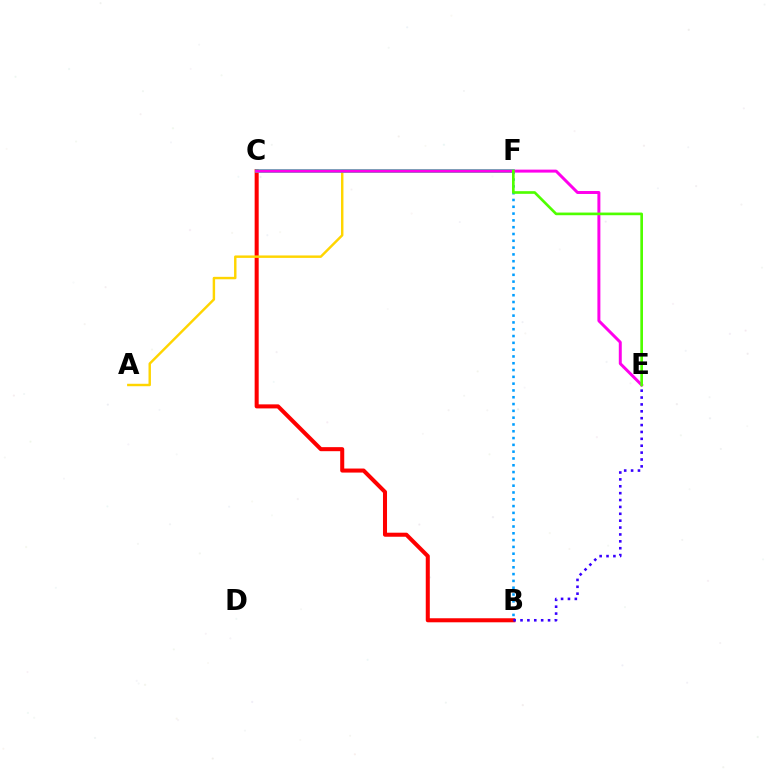{('B', 'C'): [{'color': '#ff0000', 'line_style': 'solid', 'thickness': 2.91}], ('A', 'F'): [{'color': '#ffd500', 'line_style': 'solid', 'thickness': 1.76}], ('C', 'F'): [{'color': '#00ff86', 'line_style': 'solid', 'thickness': 2.58}], ('B', 'F'): [{'color': '#009eff', 'line_style': 'dotted', 'thickness': 1.85}], ('C', 'E'): [{'color': '#ff00ed', 'line_style': 'solid', 'thickness': 2.14}], ('B', 'E'): [{'color': '#3700ff', 'line_style': 'dotted', 'thickness': 1.87}], ('E', 'F'): [{'color': '#4fff00', 'line_style': 'solid', 'thickness': 1.91}]}